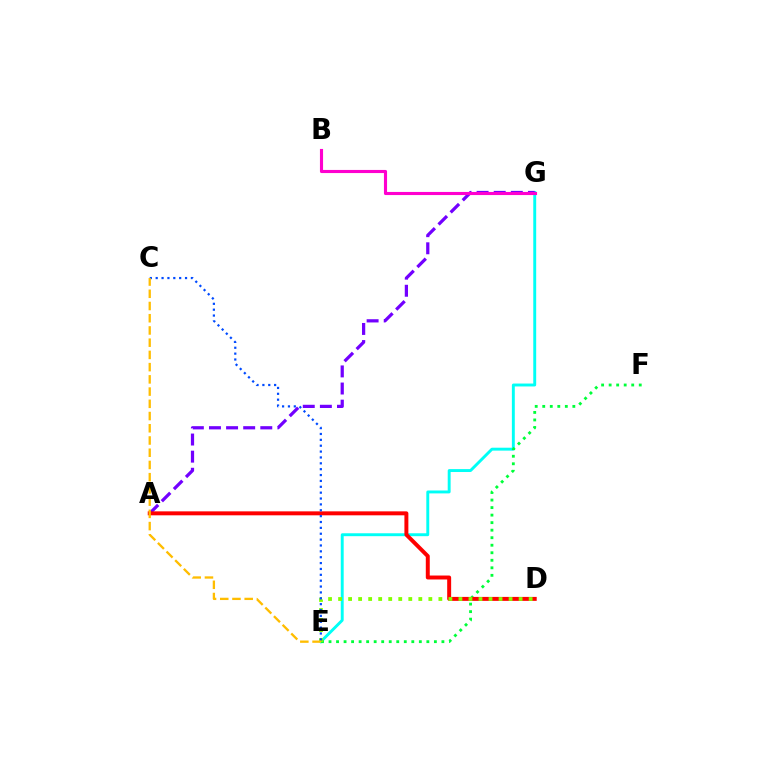{('E', 'G'): [{'color': '#00fff6', 'line_style': 'solid', 'thickness': 2.1}], ('A', 'G'): [{'color': '#7200ff', 'line_style': 'dashed', 'thickness': 2.32}], ('E', 'F'): [{'color': '#00ff39', 'line_style': 'dotted', 'thickness': 2.04}], ('A', 'D'): [{'color': '#ff0000', 'line_style': 'solid', 'thickness': 2.85}], ('D', 'E'): [{'color': '#84ff00', 'line_style': 'dotted', 'thickness': 2.73}], ('C', 'E'): [{'color': '#004bff', 'line_style': 'dotted', 'thickness': 1.59}, {'color': '#ffbd00', 'line_style': 'dashed', 'thickness': 1.66}], ('B', 'G'): [{'color': '#ff00cf', 'line_style': 'solid', 'thickness': 2.25}]}